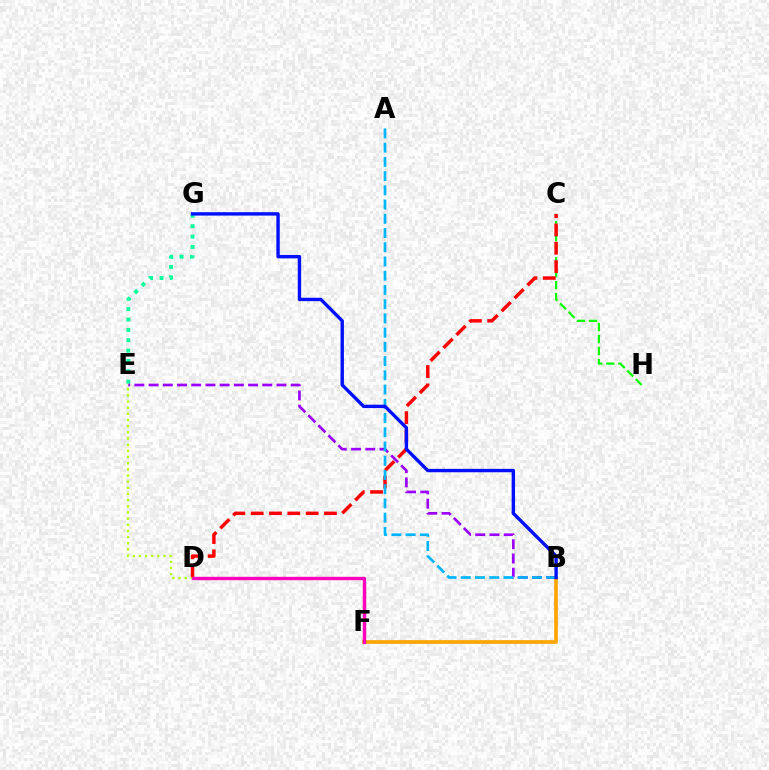{('C', 'H'): [{'color': '#08ff00', 'line_style': 'dashed', 'thickness': 1.63}], ('E', 'G'): [{'color': '#00ff9d', 'line_style': 'dotted', 'thickness': 2.81}], ('C', 'D'): [{'color': '#ff0000', 'line_style': 'dashed', 'thickness': 2.49}], ('B', 'F'): [{'color': '#ffa500', 'line_style': 'solid', 'thickness': 2.66}], ('B', 'E'): [{'color': '#9b00ff', 'line_style': 'dashed', 'thickness': 1.93}], ('D', 'E'): [{'color': '#b3ff00', 'line_style': 'dotted', 'thickness': 1.67}], ('A', 'B'): [{'color': '#00b5ff', 'line_style': 'dashed', 'thickness': 1.93}], ('B', 'G'): [{'color': '#0010ff', 'line_style': 'solid', 'thickness': 2.44}], ('D', 'F'): [{'color': '#ff00bd', 'line_style': 'solid', 'thickness': 2.43}]}